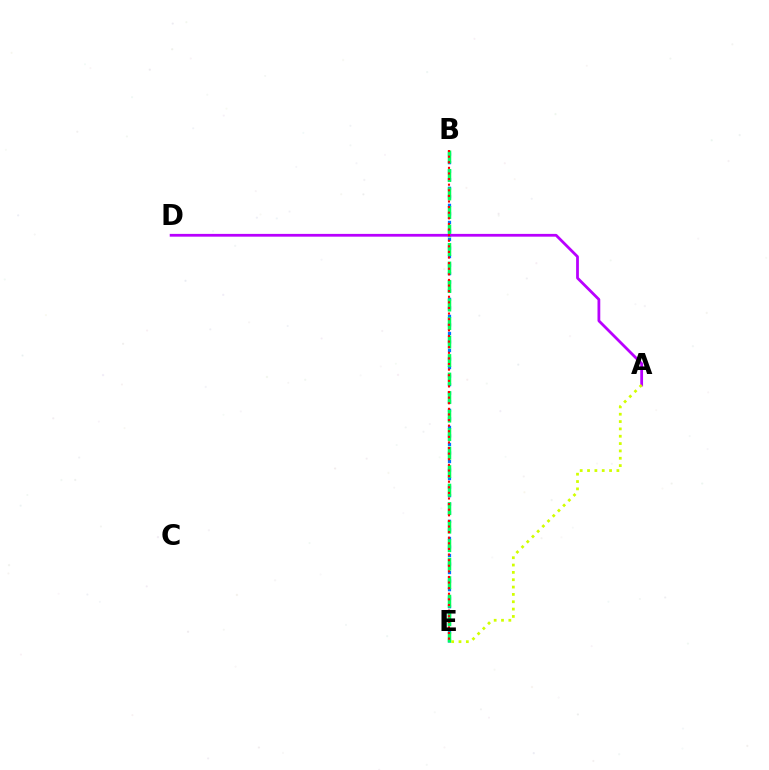{('B', 'E'): [{'color': '#0074ff', 'line_style': 'dotted', 'thickness': 2.32}, {'color': '#00ff5c', 'line_style': 'dashed', 'thickness': 2.51}, {'color': '#ff0000', 'line_style': 'dotted', 'thickness': 1.52}], ('A', 'D'): [{'color': '#b900ff', 'line_style': 'solid', 'thickness': 2.0}], ('A', 'E'): [{'color': '#d1ff00', 'line_style': 'dotted', 'thickness': 1.99}]}